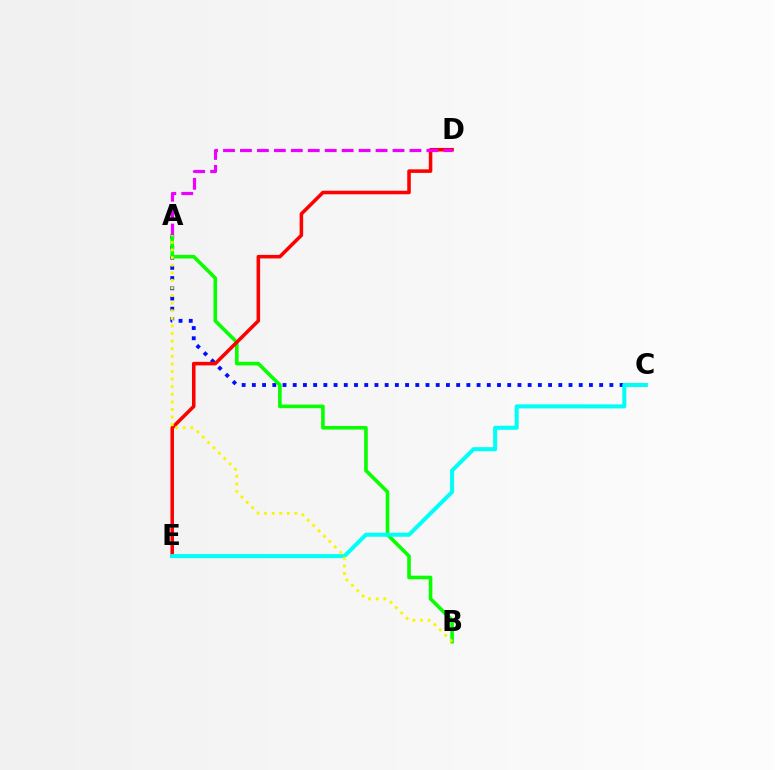{('A', 'C'): [{'color': '#0010ff', 'line_style': 'dotted', 'thickness': 2.78}], ('A', 'B'): [{'color': '#08ff00', 'line_style': 'solid', 'thickness': 2.6}, {'color': '#fcf500', 'line_style': 'dotted', 'thickness': 2.06}], ('D', 'E'): [{'color': '#ff0000', 'line_style': 'solid', 'thickness': 2.56}], ('C', 'E'): [{'color': '#00fff6', 'line_style': 'solid', 'thickness': 2.91}], ('A', 'D'): [{'color': '#ee00ff', 'line_style': 'dashed', 'thickness': 2.3}]}